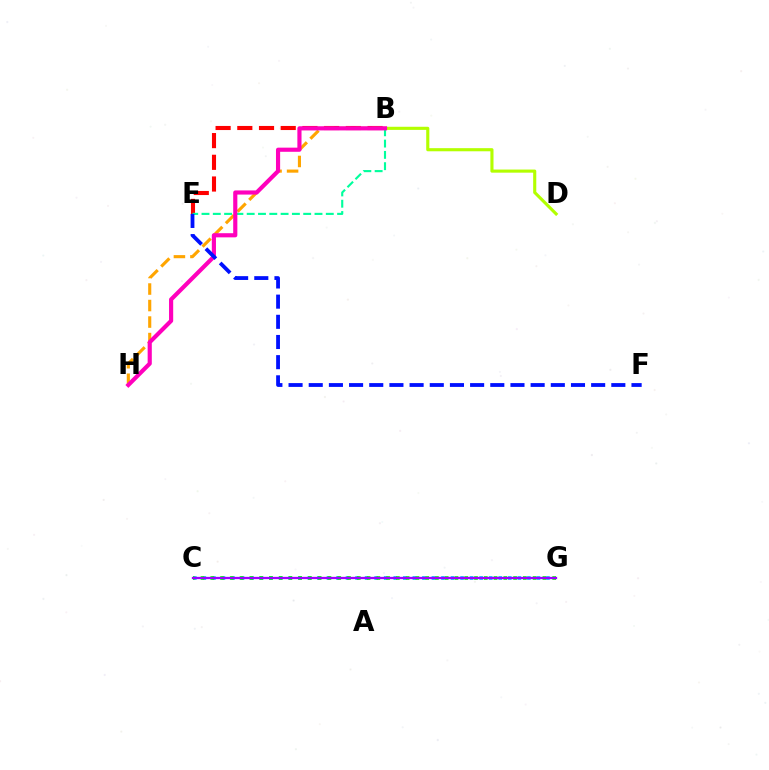{('B', 'E'): [{'color': '#ff0000', 'line_style': 'dashed', 'thickness': 2.95}, {'color': '#00ff9d', 'line_style': 'dashed', 'thickness': 1.54}], ('B', 'H'): [{'color': '#ffa500', 'line_style': 'dashed', 'thickness': 2.24}, {'color': '#ff00bd', 'line_style': 'solid', 'thickness': 2.99}], ('B', 'D'): [{'color': '#b3ff00', 'line_style': 'solid', 'thickness': 2.24}], ('C', 'G'): [{'color': '#00b5ff', 'line_style': 'dotted', 'thickness': 2.59}, {'color': '#08ff00', 'line_style': 'dotted', 'thickness': 2.65}, {'color': '#9b00ff', 'line_style': 'solid', 'thickness': 1.66}], ('E', 'F'): [{'color': '#0010ff', 'line_style': 'dashed', 'thickness': 2.74}]}